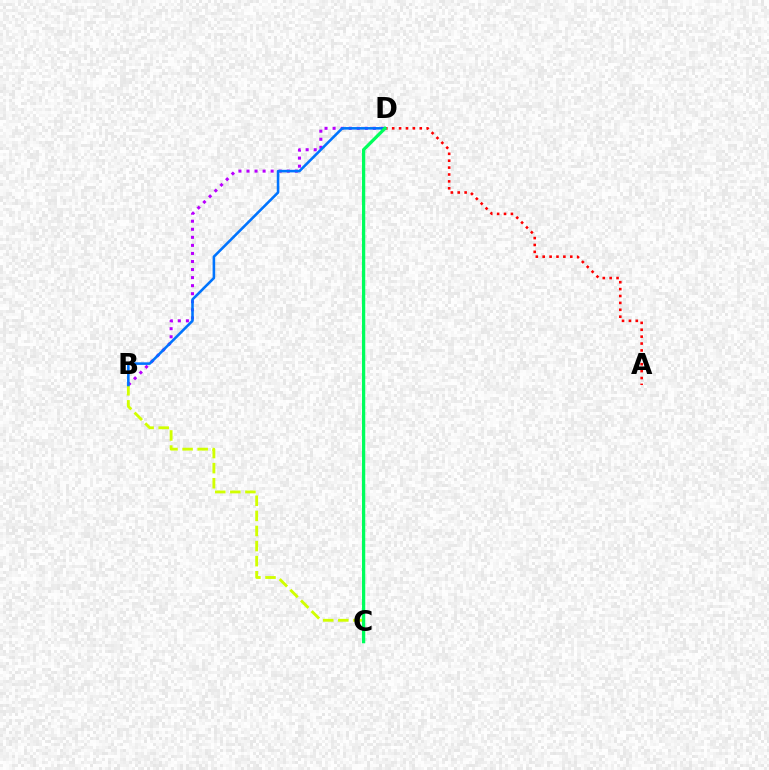{('B', 'D'): [{'color': '#b900ff', 'line_style': 'dotted', 'thickness': 2.19}, {'color': '#0074ff', 'line_style': 'solid', 'thickness': 1.85}], ('B', 'C'): [{'color': '#d1ff00', 'line_style': 'dashed', 'thickness': 2.05}], ('A', 'D'): [{'color': '#ff0000', 'line_style': 'dotted', 'thickness': 1.87}], ('C', 'D'): [{'color': '#00ff5c', 'line_style': 'solid', 'thickness': 2.35}]}